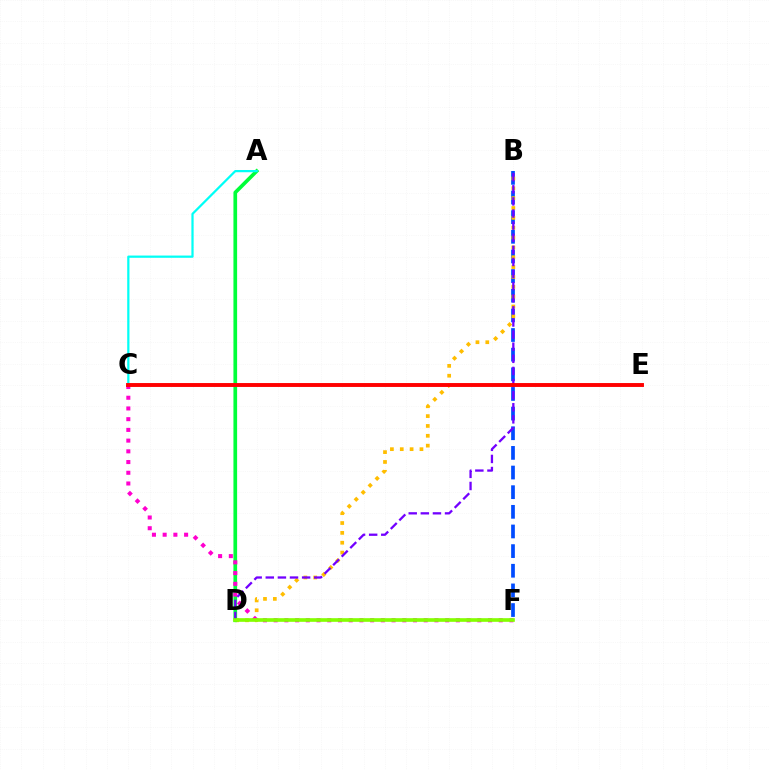{('B', 'F'): [{'color': '#004bff', 'line_style': 'dashed', 'thickness': 2.67}], ('B', 'D'): [{'color': '#ffbd00', 'line_style': 'dotted', 'thickness': 2.68}, {'color': '#7200ff', 'line_style': 'dashed', 'thickness': 1.64}], ('A', 'D'): [{'color': '#00ff39', 'line_style': 'solid', 'thickness': 2.65}], ('A', 'C'): [{'color': '#00fff6', 'line_style': 'solid', 'thickness': 1.61}], ('C', 'F'): [{'color': '#ff00cf', 'line_style': 'dotted', 'thickness': 2.91}], ('D', 'F'): [{'color': '#84ff00', 'line_style': 'solid', 'thickness': 2.63}], ('C', 'E'): [{'color': '#ff0000', 'line_style': 'solid', 'thickness': 2.81}]}